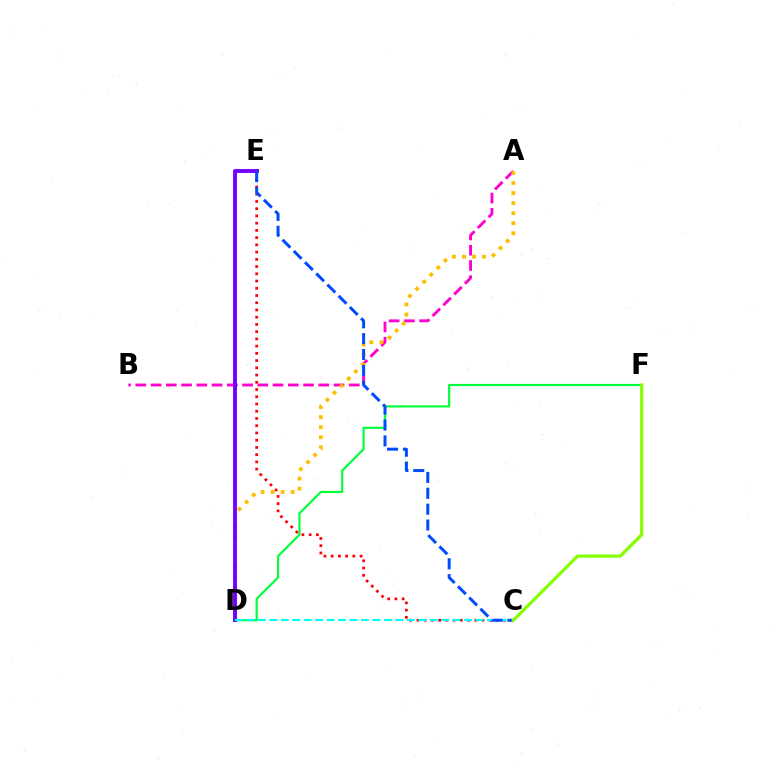{('A', 'B'): [{'color': '#ff00cf', 'line_style': 'dashed', 'thickness': 2.07}], ('D', 'F'): [{'color': '#00ff39', 'line_style': 'solid', 'thickness': 1.57}], ('C', 'E'): [{'color': '#ff0000', 'line_style': 'dotted', 'thickness': 1.97}, {'color': '#004bff', 'line_style': 'dashed', 'thickness': 2.16}], ('A', 'D'): [{'color': '#ffbd00', 'line_style': 'dotted', 'thickness': 2.73}], ('D', 'E'): [{'color': '#7200ff', 'line_style': 'solid', 'thickness': 2.8}], ('C', 'D'): [{'color': '#00fff6', 'line_style': 'dashed', 'thickness': 1.56}], ('C', 'F'): [{'color': '#84ff00', 'line_style': 'solid', 'thickness': 2.33}]}